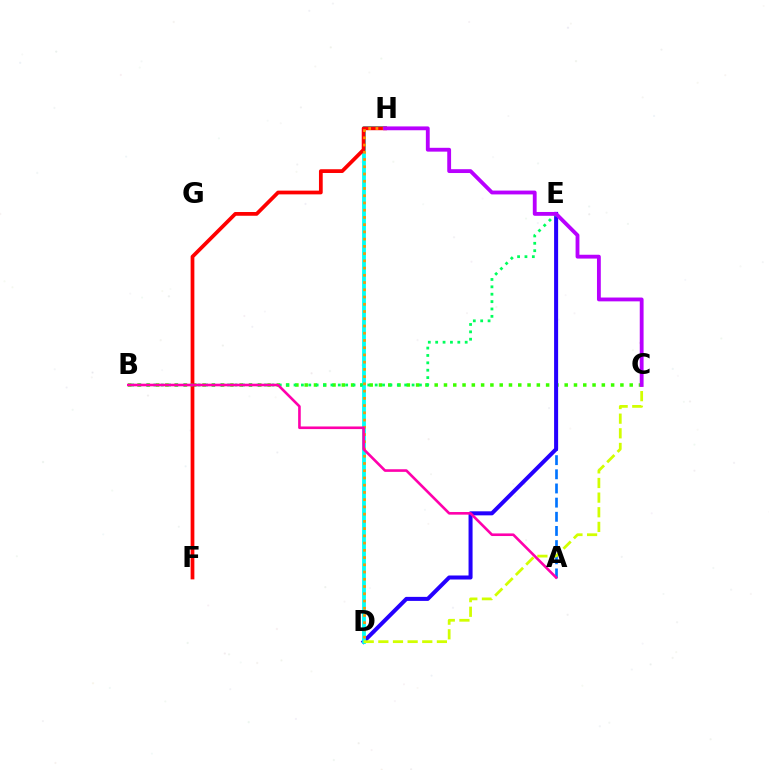{('A', 'E'): [{'color': '#0074ff', 'line_style': 'dashed', 'thickness': 1.92}], ('B', 'C'): [{'color': '#3dff00', 'line_style': 'dotted', 'thickness': 2.52}], ('D', 'E'): [{'color': '#2500ff', 'line_style': 'solid', 'thickness': 2.9}], ('D', 'H'): [{'color': '#00fff6', 'line_style': 'solid', 'thickness': 2.74}, {'color': '#ff9400', 'line_style': 'dotted', 'thickness': 1.97}], ('F', 'H'): [{'color': '#ff0000', 'line_style': 'solid', 'thickness': 2.7}], ('C', 'D'): [{'color': '#d1ff00', 'line_style': 'dashed', 'thickness': 1.99}], ('B', 'E'): [{'color': '#00ff5c', 'line_style': 'dotted', 'thickness': 2.0}], ('A', 'B'): [{'color': '#ff00ac', 'line_style': 'solid', 'thickness': 1.88}], ('C', 'H'): [{'color': '#b900ff', 'line_style': 'solid', 'thickness': 2.76}]}